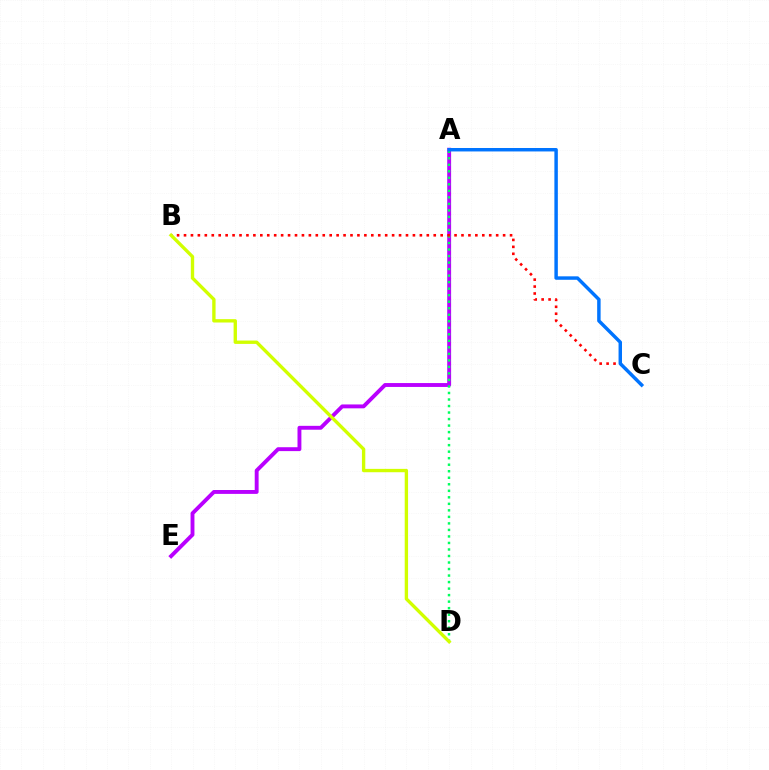{('A', 'E'): [{'color': '#b900ff', 'line_style': 'solid', 'thickness': 2.8}], ('A', 'D'): [{'color': '#00ff5c', 'line_style': 'dotted', 'thickness': 1.77}], ('B', 'C'): [{'color': '#ff0000', 'line_style': 'dotted', 'thickness': 1.88}], ('A', 'C'): [{'color': '#0074ff', 'line_style': 'solid', 'thickness': 2.49}], ('B', 'D'): [{'color': '#d1ff00', 'line_style': 'solid', 'thickness': 2.42}]}